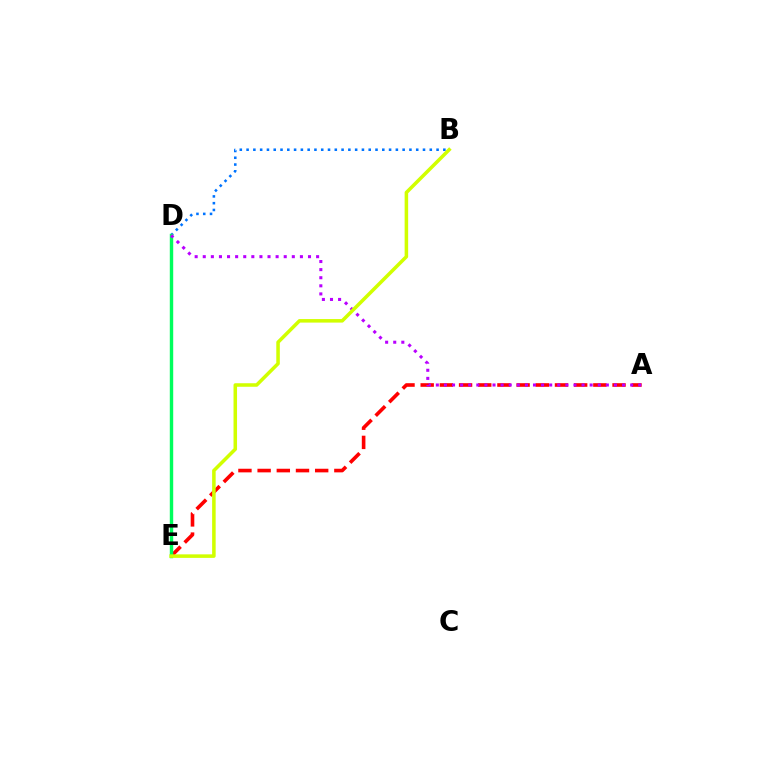{('A', 'E'): [{'color': '#ff0000', 'line_style': 'dashed', 'thickness': 2.61}], ('B', 'D'): [{'color': '#0074ff', 'line_style': 'dotted', 'thickness': 1.84}], ('D', 'E'): [{'color': '#00ff5c', 'line_style': 'solid', 'thickness': 2.46}], ('A', 'D'): [{'color': '#b900ff', 'line_style': 'dotted', 'thickness': 2.2}], ('B', 'E'): [{'color': '#d1ff00', 'line_style': 'solid', 'thickness': 2.54}]}